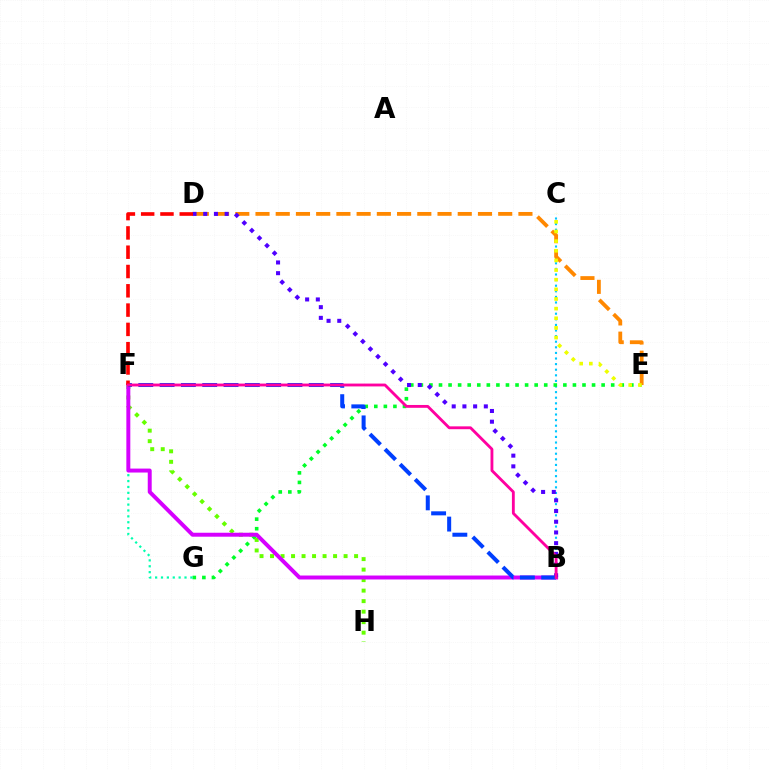{('B', 'C'): [{'color': '#00c7ff', 'line_style': 'dotted', 'thickness': 1.52}], ('E', 'G'): [{'color': '#00ff27', 'line_style': 'dotted', 'thickness': 2.6}], ('D', 'E'): [{'color': '#ff8800', 'line_style': 'dashed', 'thickness': 2.75}], ('F', 'H'): [{'color': '#66ff00', 'line_style': 'dotted', 'thickness': 2.86}], ('F', 'G'): [{'color': '#00ffaf', 'line_style': 'dotted', 'thickness': 1.6}], ('B', 'F'): [{'color': '#d600ff', 'line_style': 'solid', 'thickness': 2.85}, {'color': '#003fff', 'line_style': 'dashed', 'thickness': 2.89}, {'color': '#ff00a0', 'line_style': 'solid', 'thickness': 2.05}], ('B', 'D'): [{'color': '#4f00ff', 'line_style': 'dotted', 'thickness': 2.91}], ('C', 'E'): [{'color': '#eeff00', 'line_style': 'dotted', 'thickness': 2.62}], ('D', 'F'): [{'color': '#ff0000', 'line_style': 'dashed', 'thickness': 2.62}]}